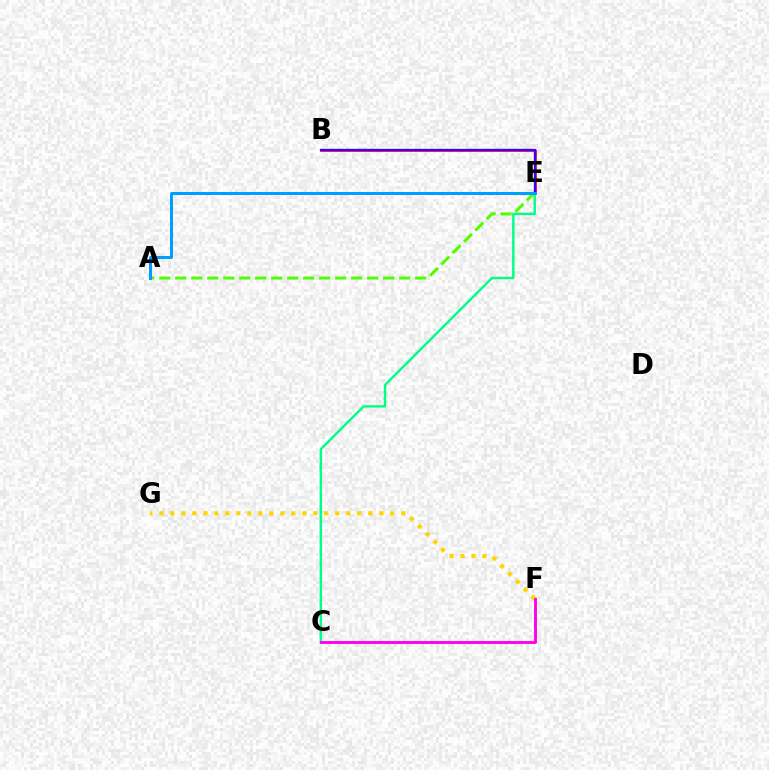{('A', 'E'): [{'color': '#4fff00', 'line_style': 'dashed', 'thickness': 2.17}, {'color': '#009eff', 'line_style': 'solid', 'thickness': 2.15}], ('B', 'E'): [{'color': '#ff0000', 'line_style': 'solid', 'thickness': 1.89}, {'color': '#3700ff', 'line_style': 'solid', 'thickness': 1.68}], ('F', 'G'): [{'color': '#ffd500', 'line_style': 'dotted', 'thickness': 2.99}], ('C', 'E'): [{'color': '#00ff86', 'line_style': 'solid', 'thickness': 1.75}], ('C', 'F'): [{'color': '#ff00ed', 'line_style': 'solid', 'thickness': 2.08}]}